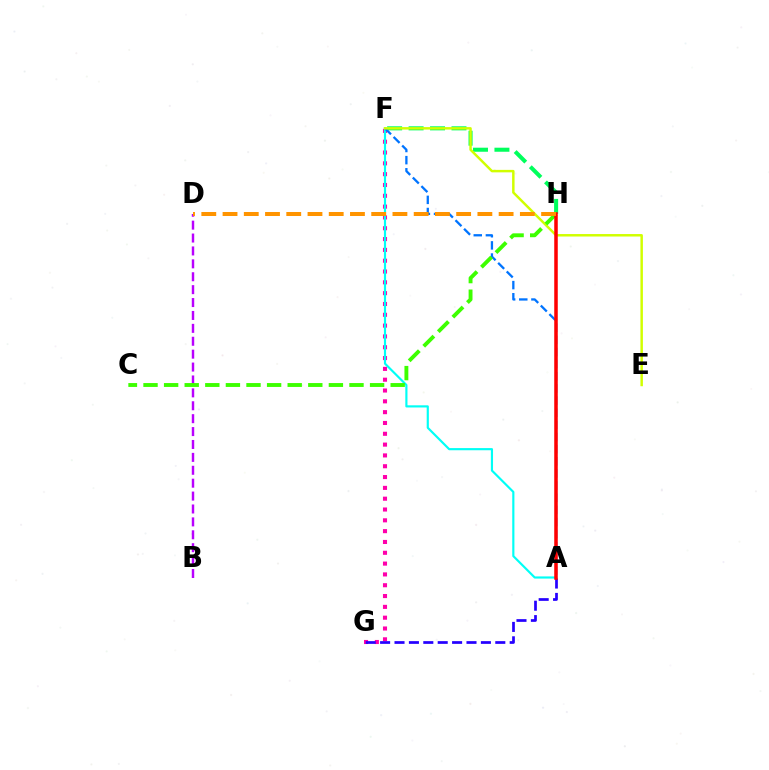{('F', 'H'): [{'color': '#00ff5c', 'line_style': 'dashed', 'thickness': 2.91}], ('F', 'G'): [{'color': '#ff00ac', 'line_style': 'dotted', 'thickness': 2.94}], ('A', 'F'): [{'color': '#00fff6', 'line_style': 'solid', 'thickness': 1.56}, {'color': '#0074ff', 'line_style': 'dashed', 'thickness': 1.65}], ('B', 'D'): [{'color': '#b900ff', 'line_style': 'dashed', 'thickness': 1.75}], ('E', 'F'): [{'color': '#d1ff00', 'line_style': 'solid', 'thickness': 1.78}], ('A', 'G'): [{'color': '#2500ff', 'line_style': 'dashed', 'thickness': 1.96}], ('C', 'H'): [{'color': '#3dff00', 'line_style': 'dashed', 'thickness': 2.8}], ('A', 'H'): [{'color': '#ff0000', 'line_style': 'solid', 'thickness': 2.53}], ('D', 'H'): [{'color': '#ff9400', 'line_style': 'dashed', 'thickness': 2.89}]}